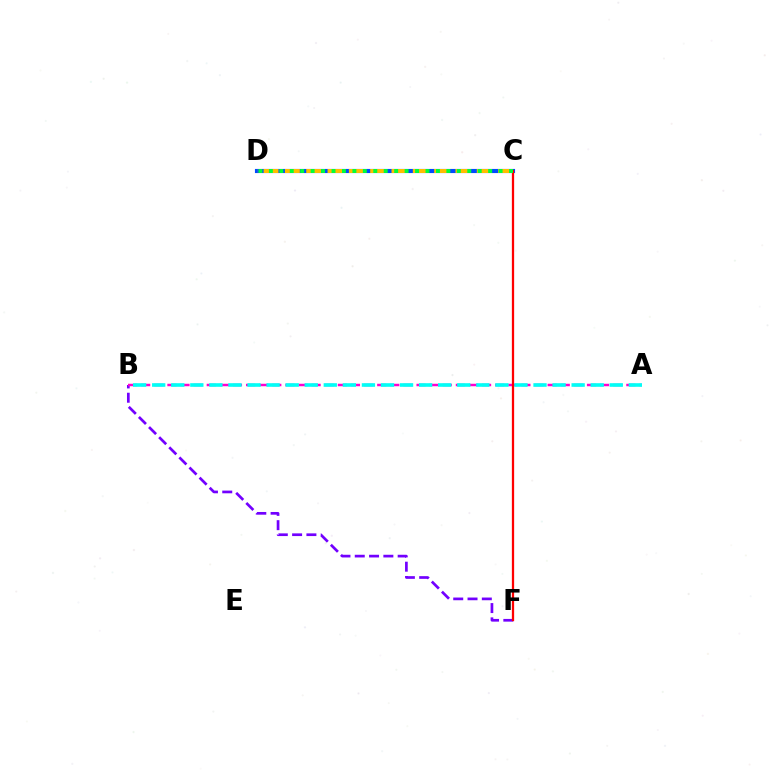{('C', 'D'): [{'color': '#84ff00', 'line_style': 'dashed', 'thickness': 2.07}, {'color': '#004bff', 'line_style': 'solid', 'thickness': 2.97}, {'color': '#ffbd00', 'line_style': 'dashed', 'thickness': 2.9}, {'color': '#00ff39', 'line_style': 'dotted', 'thickness': 2.84}], ('B', 'F'): [{'color': '#7200ff', 'line_style': 'dashed', 'thickness': 1.94}], ('A', 'B'): [{'color': '#ff00cf', 'line_style': 'dashed', 'thickness': 1.78}, {'color': '#00fff6', 'line_style': 'dashed', 'thickness': 2.59}], ('C', 'F'): [{'color': '#ff0000', 'line_style': 'solid', 'thickness': 1.63}]}